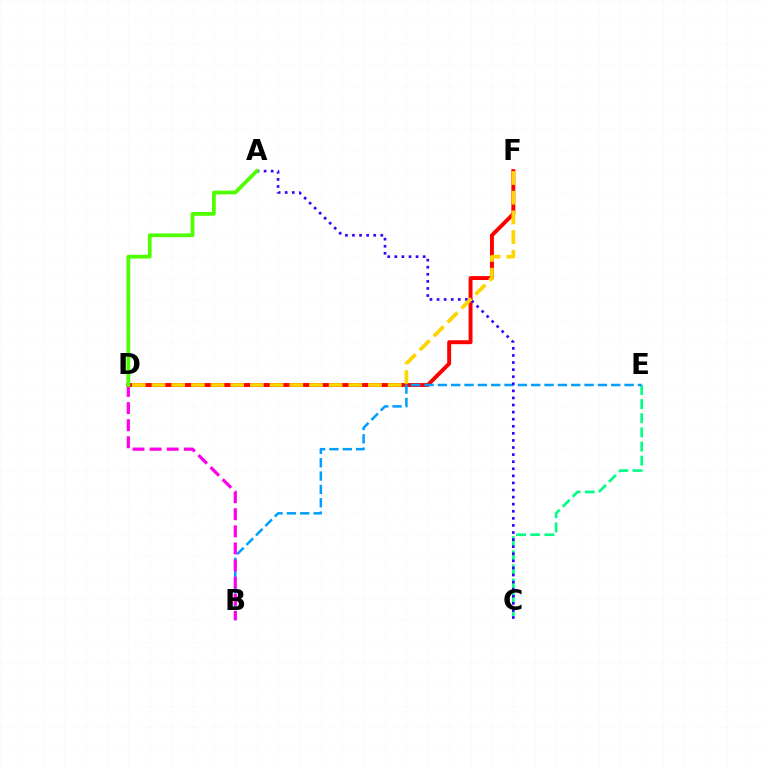{('C', 'E'): [{'color': '#00ff86', 'line_style': 'dashed', 'thickness': 1.92}], ('D', 'F'): [{'color': '#ff0000', 'line_style': 'solid', 'thickness': 2.83}, {'color': '#ffd500', 'line_style': 'dashed', 'thickness': 2.67}], ('B', 'E'): [{'color': '#009eff', 'line_style': 'dashed', 'thickness': 1.81}], ('B', 'D'): [{'color': '#ff00ed', 'line_style': 'dashed', 'thickness': 2.32}], ('A', 'C'): [{'color': '#3700ff', 'line_style': 'dotted', 'thickness': 1.92}], ('A', 'D'): [{'color': '#4fff00', 'line_style': 'solid', 'thickness': 2.71}]}